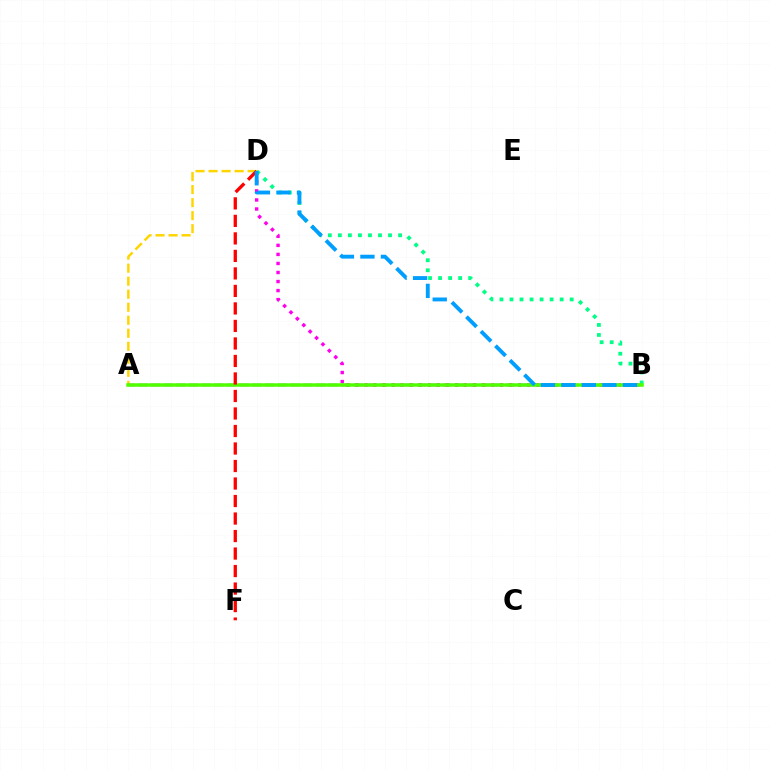{('A', 'D'): [{'color': '#ffd500', 'line_style': 'dashed', 'thickness': 1.77}], ('A', 'B'): [{'color': '#3700ff', 'line_style': 'dashed', 'thickness': 1.72}, {'color': '#4fff00', 'line_style': 'solid', 'thickness': 2.53}], ('B', 'D'): [{'color': '#ff00ed', 'line_style': 'dotted', 'thickness': 2.46}, {'color': '#00ff86', 'line_style': 'dotted', 'thickness': 2.73}, {'color': '#009eff', 'line_style': 'dashed', 'thickness': 2.79}], ('D', 'F'): [{'color': '#ff0000', 'line_style': 'dashed', 'thickness': 2.38}]}